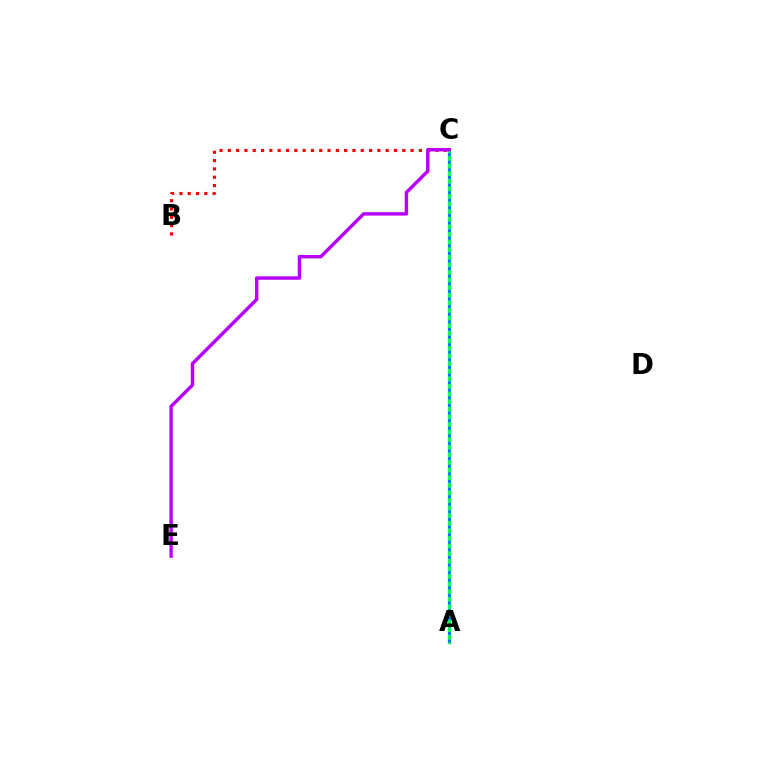{('A', 'C'): [{'color': '#d1ff00', 'line_style': 'dotted', 'thickness': 1.69}, {'color': '#00ff5c', 'line_style': 'solid', 'thickness': 2.33}, {'color': '#0074ff', 'line_style': 'dotted', 'thickness': 2.07}], ('B', 'C'): [{'color': '#ff0000', 'line_style': 'dotted', 'thickness': 2.26}], ('C', 'E'): [{'color': '#b900ff', 'line_style': 'solid', 'thickness': 2.47}]}